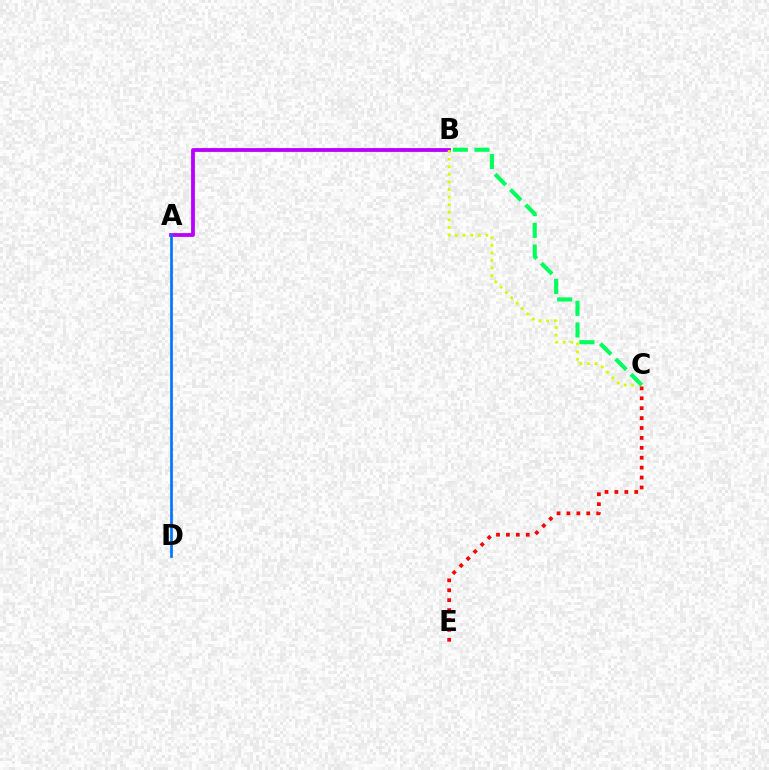{('A', 'B'): [{'color': '#b900ff', 'line_style': 'solid', 'thickness': 2.74}], ('B', 'C'): [{'color': '#d1ff00', 'line_style': 'dotted', 'thickness': 2.06}, {'color': '#00ff5c', 'line_style': 'dashed', 'thickness': 2.94}], ('C', 'E'): [{'color': '#ff0000', 'line_style': 'dotted', 'thickness': 2.69}], ('A', 'D'): [{'color': '#0074ff', 'line_style': 'solid', 'thickness': 1.94}]}